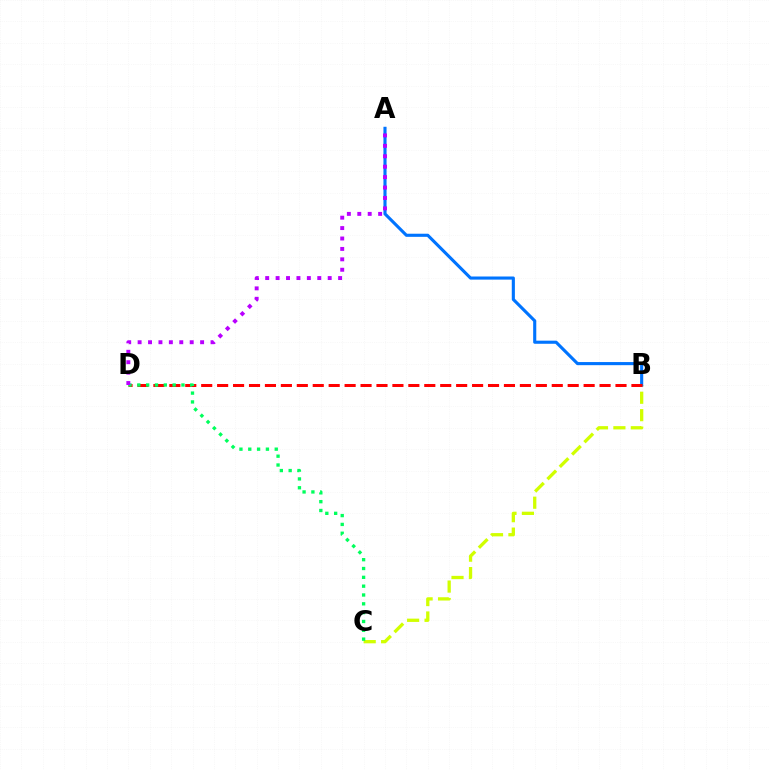{('B', 'C'): [{'color': '#d1ff00', 'line_style': 'dashed', 'thickness': 2.37}], ('A', 'B'): [{'color': '#0074ff', 'line_style': 'solid', 'thickness': 2.24}], ('B', 'D'): [{'color': '#ff0000', 'line_style': 'dashed', 'thickness': 2.16}], ('C', 'D'): [{'color': '#00ff5c', 'line_style': 'dotted', 'thickness': 2.4}], ('A', 'D'): [{'color': '#b900ff', 'line_style': 'dotted', 'thickness': 2.83}]}